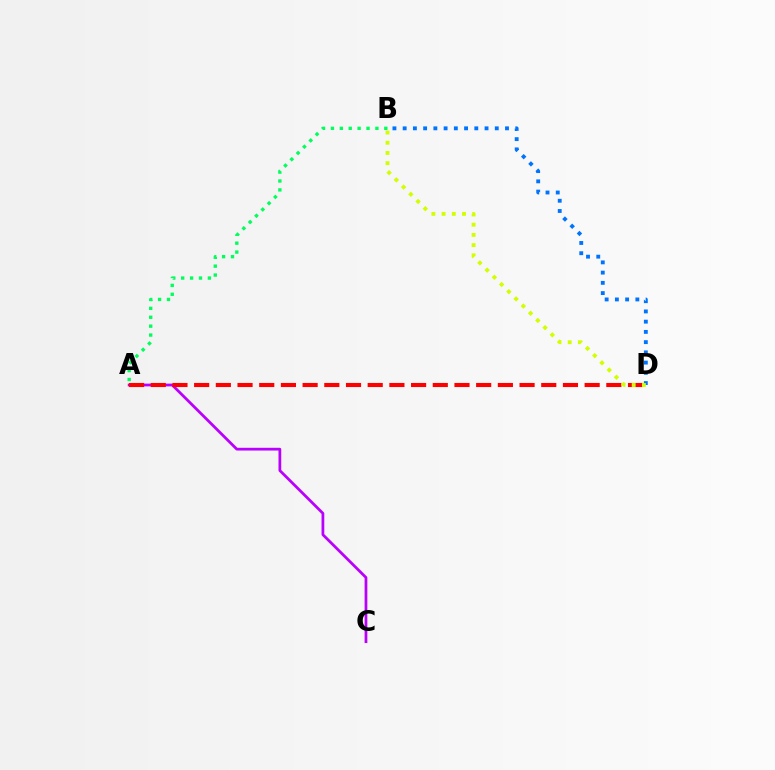{('A', 'C'): [{'color': '#b900ff', 'line_style': 'solid', 'thickness': 1.98}], ('A', 'B'): [{'color': '#00ff5c', 'line_style': 'dotted', 'thickness': 2.42}], ('B', 'D'): [{'color': '#0074ff', 'line_style': 'dotted', 'thickness': 2.78}, {'color': '#d1ff00', 'line_style': 'dotted', 'thickness': 2.77}], ('A', 'D'): [{'color': '#ff0000', 'line_style': 'dashed', 'thickness': 2.95}]}